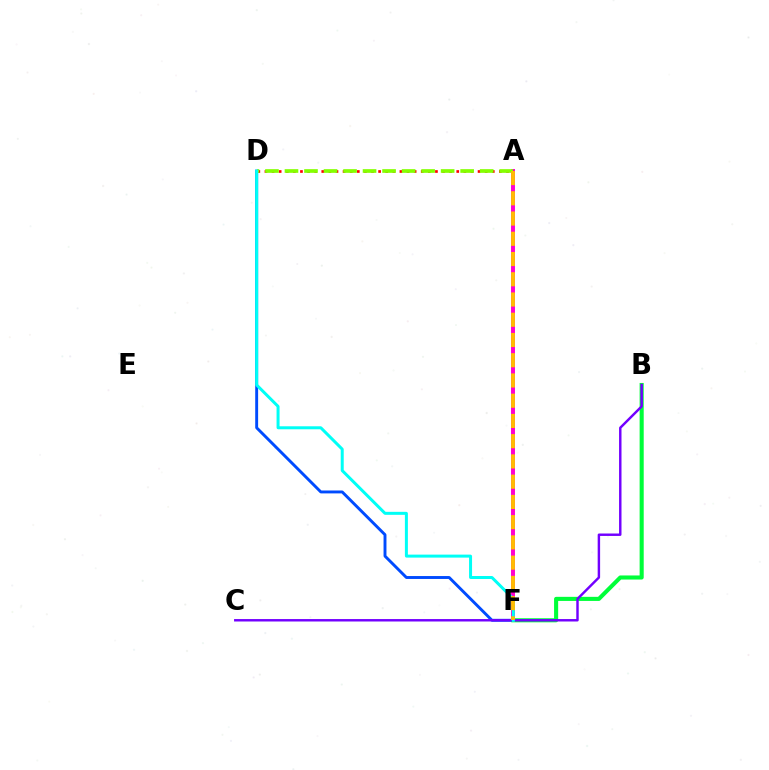{('A', 'F'): [{'color': '#ff00cf', 'line_style': 'solid', 'thickness': 2.84}, {'color': '#ffbd00', 'line_style': 'dashed', 'thickness': 2.75}], ('A', 'D'): [{'color': '#ff0000', 'line_style': 'dotted', 'thickness': 1.93}, {'color': '#84ff00', 'line_style': 'dashed', 'thickness': 2.65}], ('D', 'F'): [{'color': '#004bff', 'line_style': 'solid', 'thickness': 2.1}, {'color': '#00fff6', 'line_style': 'solid', 'thickness': 2.16}], ('B', 'F'): [{'color': '#00ff39', 'line_style': 'solid', 'thickness': 2.94}], ('B', 'C'): [{'color': '#7200ff', 'line_style': 'solid', 'thickness': 1.76}]}